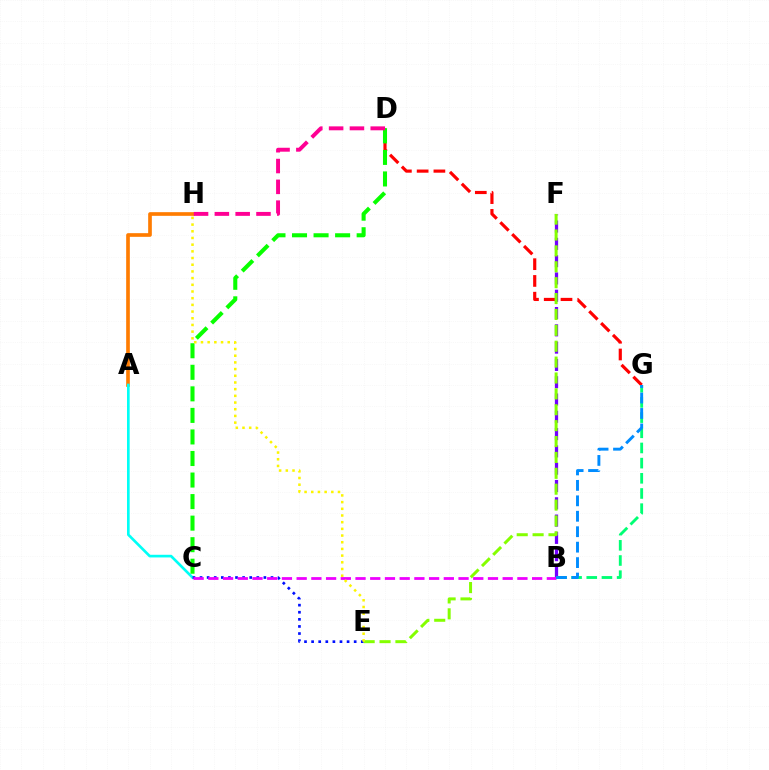{('A', 'H'): [{'color': '#ff7c00', 'line_style': 'solid', 'thickness': 2.64}], ('A', 'C'): [{'color': '#00fff6', 'line_style': 'solid', 'thickness': 1.92}], ('B', 'F'): [{'color': '#7200ff', 'line_style': 'dashed', 'thickness': 2.35}], ('D', 'G'): [{'color': '#ff0000', 'line_style': 'dashed', 'thickness': 2.28}], ('C', 'E'): [{'color': '#0010ff', 'line_style': 'dotted', 'thickness': 1.93}], ('C', 'D'): [{'color': '#08ff00', 'line_style': 'dashed', 'thickness': 2.93}], ('E', 'F'): [{'color': '#84ff00', 'line_style': 'dashed', 'thickness': 2.16}], ('B', 'C'): [{'color': '#ee00ff', 'line_style': 'dashed', 'thickness': 2.0}], ('D', 'H'): [{'color': '#ff0094', 'line_style': 'dashed', 'thickness': 2.83}], ('B', 'G'): [{'color': '#00ff74', 'line_style': 'dashed', 'thickness': 2.06}, {'color': '#008cff', 'line_style': 'dashed', 'thickness': 2.1}], ('E', 'H'): [{'color': '#fcf500', 'line_style': 'dotted', 'thickness': 1.82}]}